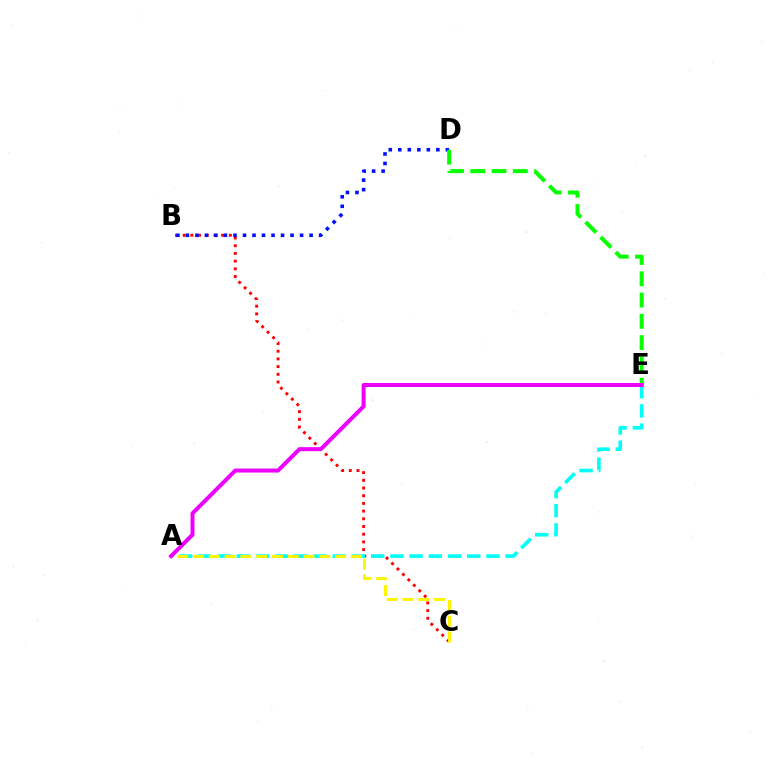{('B', 'C'): [{'color': '#ff0000', 'line_style': 'dotted', 'thickness': 2.09}], ('A', 'E'): [{'color': '#00fff6', 'line_style': 'dashed', 'thickness': 2.61}, {'color': '#ee00ff', 'line_style': 'solid', 'thickness': 2.88}], ('B', 'D'): [{'color': '#0010ff', 'line_style': 'dotted', 'thickness': 2.58}], ('D', 'E'): [{'color': '#08ff00', 'line_style': 'dashed', 'thickness': 2.89}], ('A', 'C'): [{'color': '#fcf500', 'line_style': 'dashed', 'thickness': 2.14}]}